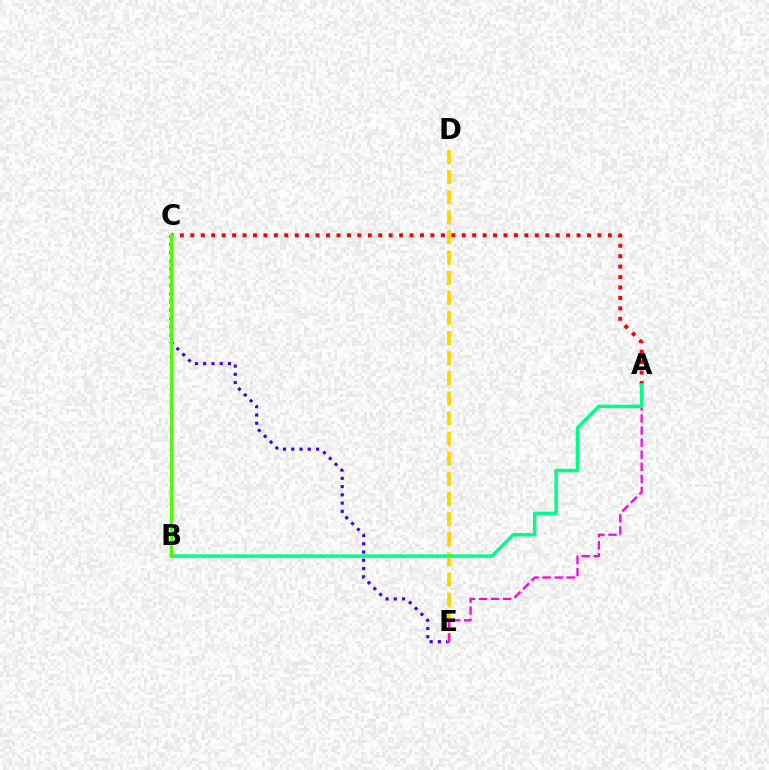{('C', 'E'): [{'color': '#3700ff', 'line_style': 'dotted', 'thickness': 2.24}], ('A', 'C'): [{'color': '#ff0000', 'line_style': 'dotted', 'thickness': 2.84}], ('B', 'C'): [{'color': '#009eff', 'line_style': 'dashed', 'thickness': 1.62}, {'color': '#4fff00', 'line_style': 'solid', 'thickness': 2.13}], ('D', 'E'): [{'color': '#ffd500', 'line_style': 'dashed', 'thickness': 2.73}], ('A', 'E'): [{'color': '#ff00ed', 'line_style': 'dashed', 'thickness': 1.64}], ('A', 'B'): [{'color': '#00ff86', 'line_style': 'solid', 'thickness': 2.5}]}